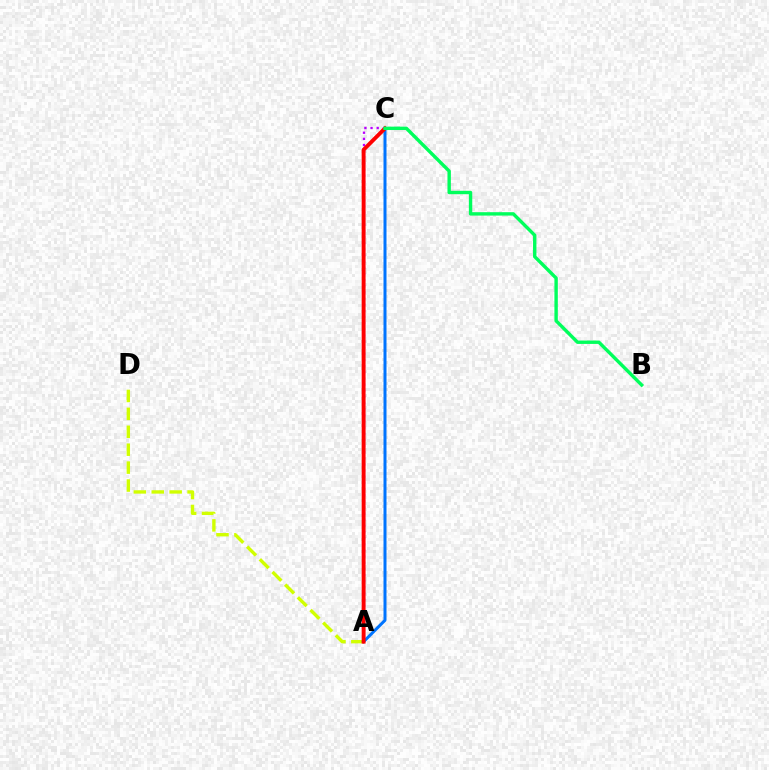{('A', 'C'): [{'color': '#b900ff', 'line_style': 'dotted', 'thickness': 1.67}, {'color': '#0074ff', 'line_style': 'solid', 'thickness': 2.16}, {'color': '#ff0000', 'line_style': 'solid', 'thickness': 2.81}], ('A', 'D'): [{'color': '#d1ff00', 'line_style': 'dashed', 'thickness': 2.43}], ('B', 'C'): [{'color': '#00ff5c', 'line_style': 'solid', 'thickness': 2.45}]}